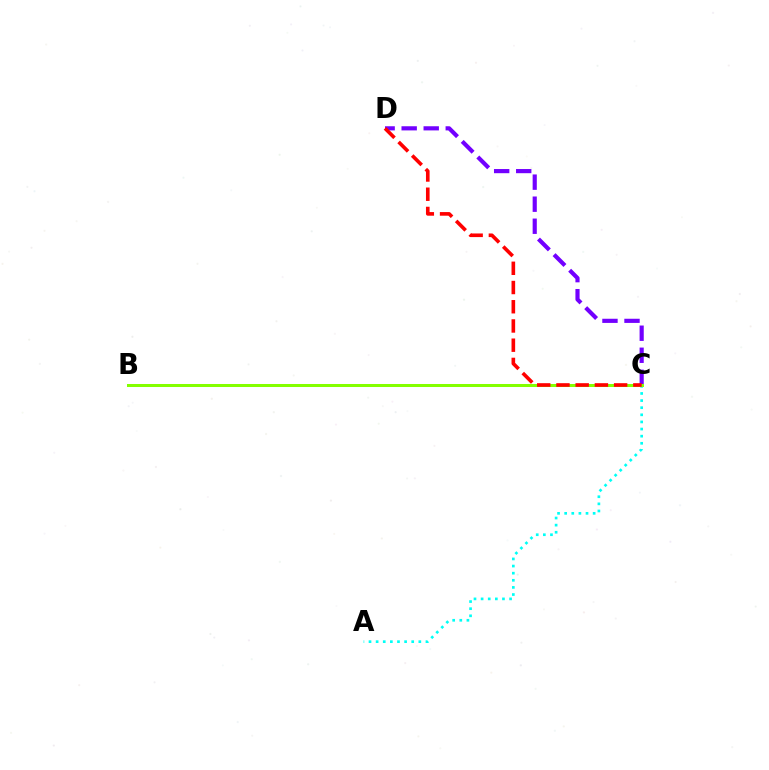{('C', 'D'): [{'color': '#7200ff', 'line_style': 'dashed', 'thickness': 2.99}, {'color': '#ff0000', 'line_style': 'dashed', 'thickness': 2.61}], ('A', 'C'): [{'color': '#00fff6', 'line_style': 'dotted', 'thickness': 1.93}], ('B', 'C'): [{'color': '#84ff00', 'line_style': 'solid', 'thickness': 2.17}]}